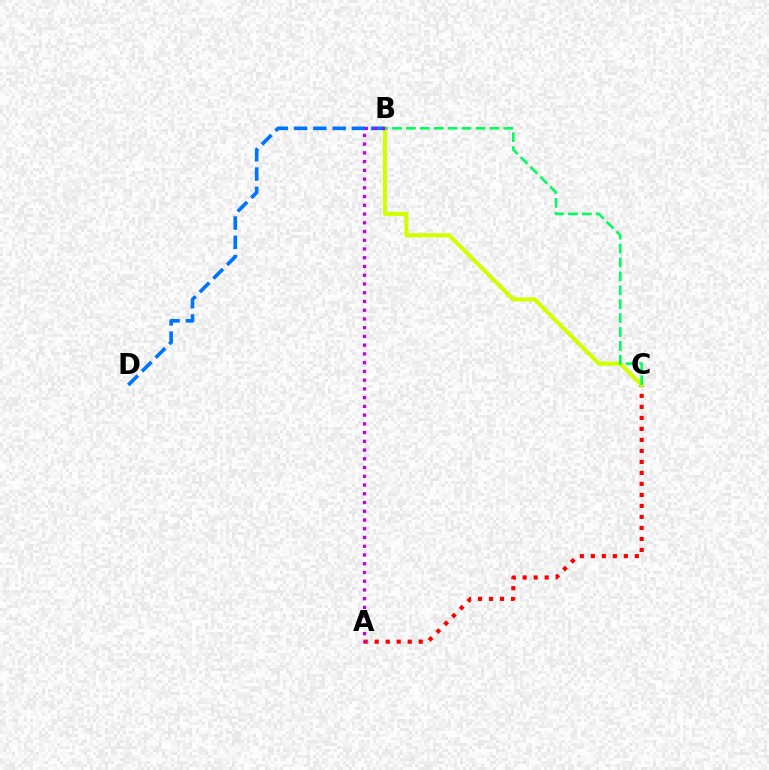{('A', 'C'): [{'color': '#ff0000', 'line_style': 'dotted', 'thickness': 2.99}], ('B', 'C'): [{'color': '#d1ff00', 'line_style': 'solid', 'thickness': 2.92}, {'color': '#00ff5c', 'line_style': 'dashed', 'thickness': 1.89}], ('B', 'D'): [{'color': '#0074ff', 'line_style': 'dashed', 'thickness': 2.62}], ('A', 'B'): [{'color': '#b900ff', 'line_style': 'dotted', 'thickness': 2.38}]}